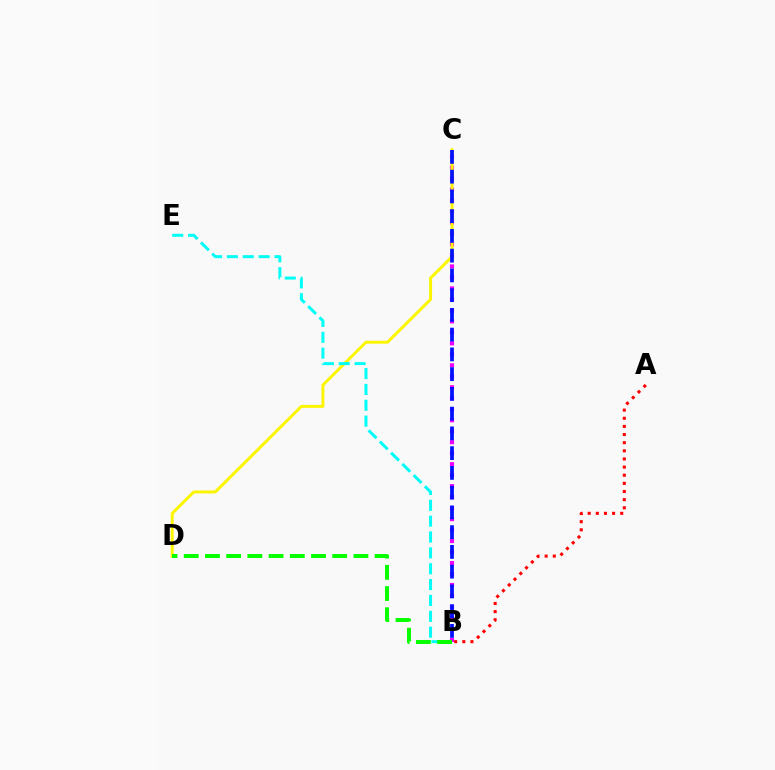{('A', 'B'): [{'color': '#ff0000', 'line_style': 'dotted', 'thickness': 2.21}], ('B', 'C'): [{'color': '#ee00ff', 'line_style': 'dotted', 'thickness': 2.98}, {'color': '#0010ff', 'line_style': 'dashed', 'thickness': 2.68}], ('C', 'D'): [{'color': '#fcf500', 'line_style': 'solid', 'thickness': 2.13}], ('B', 'E'): [{'color': '#00fff6', 'line_style': 'dashed', 'thickness': 2.15}], ('B', 'D'): [{'color': '#08ff00', 'line_style': 'dashed', 'thickness': 2.88}]}